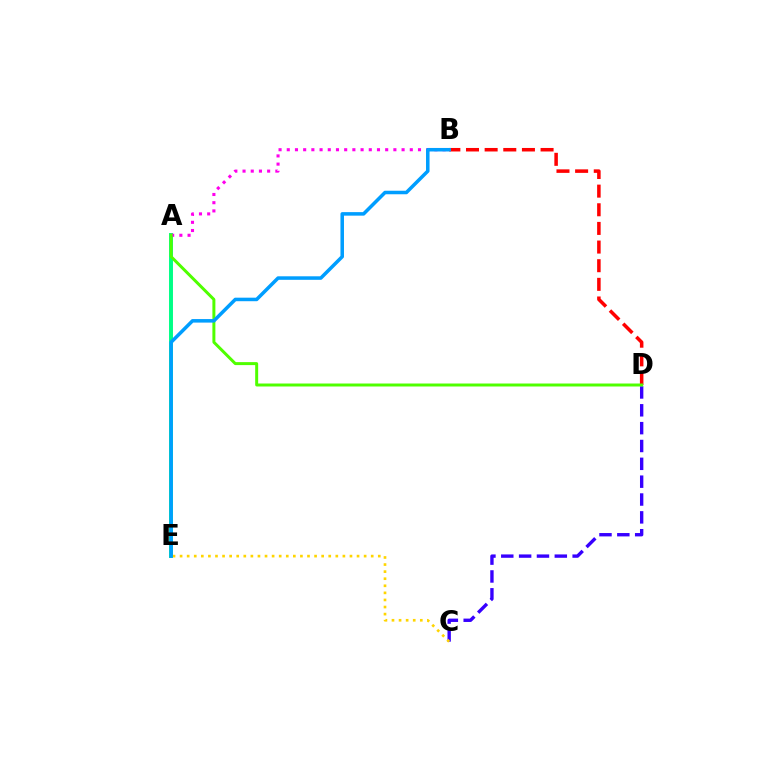{('B', 'D'): [{'color': '#ff0000', 'line_style': 'dashed', 'thickness': 2.53}], ('A', 'E'): [{'color': '#00ff86', 'line_style': 'solid', 'thickness': 2.84}], ('C', 'D'): [{'color': '#3700ff', 'line_style': 'dashed', 'thickness': 2.42}], ('A', 'B'): [{'color': '#ff00ed', 'line_style': 'dotted', 'thickness': 2.23}], ('A', 'D'): [{'color': '#4fff00', 'line_style': 'solid', 'thickness': 2.14}], ('C', 'E'): [{'color': '#ffd500', 'line_style': 'dotted', 'thickness': 1.92}], ('B', 'E'): [{'color': '#009eff', 'line_style': 'solid', 'thickness': 2.54}]}